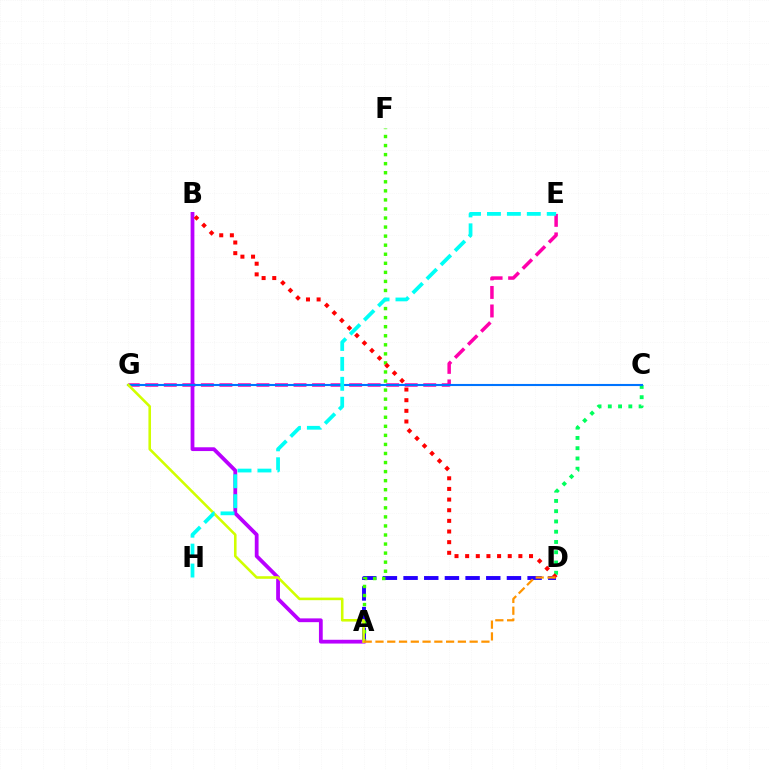{('A', 'D'): [{'color': '#2500ff', 'line_style': 'dashed', 'thickness': 2.81}, {'color': '#ff9400', 'line_style': 'dashed', 'thickness': 1.6}], ('C', 'D'): [{'color': '#00ff5c', 'line_style': 'dotted', 'thickness': 2.79}], ('A', 'F'): [{'color': '#3dff00', 'line_style': 'dotted', 'thickness': 2.46}], ('E', 'G'): [{'color': '#ff00ac', 'line_style': 'dashed', 'thickness': 2.52}], ('A', 'B'): [{'color': '#b900ff', 'line_style': 'solid', 'thickness': 2.72}], ('C', 'G'): [{'color': '#0074ff', 'line_style': 'solid', 'thickness': 1.51}], ('B', 'D'): [{'color': '#ff0000', 'line_style': 'dotted', 'thickness': 2.89}], ('A', 'G'): [{'color': '#d1ff00', 'line_style': 'solid', 'thickness': 1.86}], ('E', 'H'): [{'color': '#00fff6', 'line_style': 'dashed', 'thickness': 2.71}]}